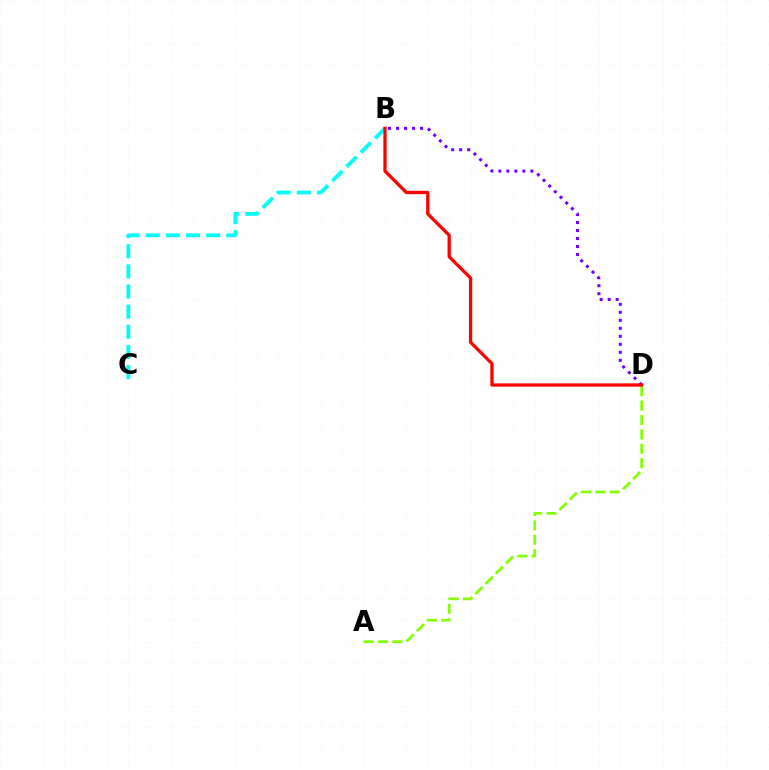{('B', 'C'): [{'color': '#00fff6', 'line_style': 'dashed', 'thickness': 2.74}], ('B', 'D'): [{'color': '#7200ff', 'line_style': 'dotted', 'thickness': 2.17}, {'color': '#ff0000', 'line_style': 'solid', 'thickness': 2.36}], ('A', 'D'): [{'color': '#84ff00', 'line_style': 'dashed', 'thickness': 1.96}]}